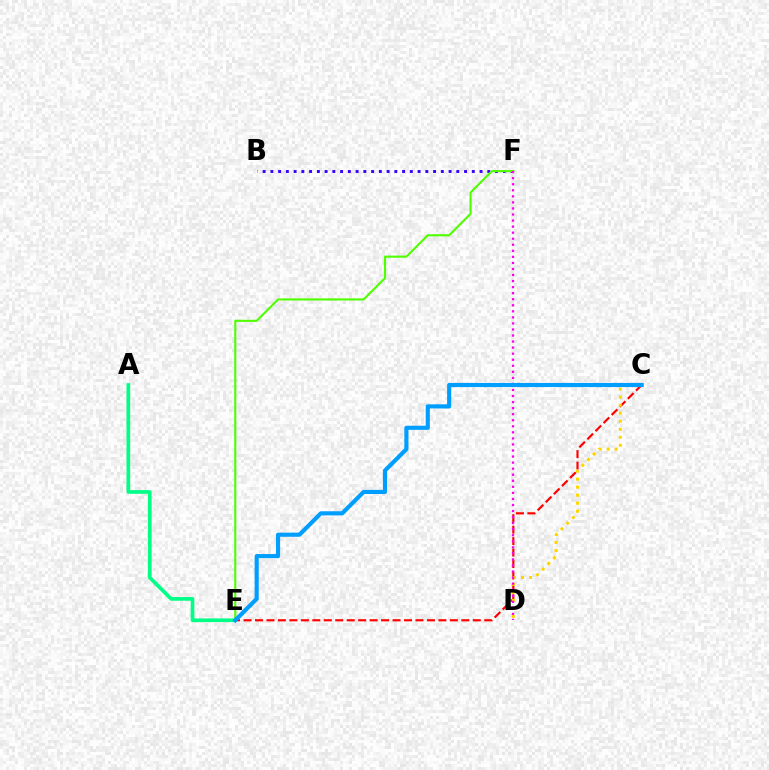{('B', 'F'): [{'color': '#3700ff', 'line_style': 'dotted', 'thickness': 2.1}], ('C', 'E'): [{'color': '#ff0000', 'line_style': 'dashed', 'thickness': 1.56}, {'color': '#009eff', 'line_style': 'solid', 'thickness': 2.97}], ('C', 'D'): [{'color': '#ffd500', 'line_style': 'dotted', 'thickness': 2.18}], ('E', 'F'): [{'color': '#4fff00', 'line_style': 'solid', 'thickness': 1.52}], ('D', 'F'): [{'color': '#ff00ed', 'line_style': 'dotted', 'thickness': 1.64}], ('A', 'E'): [{'color': '#00ff86', 'line_style': 'solid', 'thickness': 2.64}]}